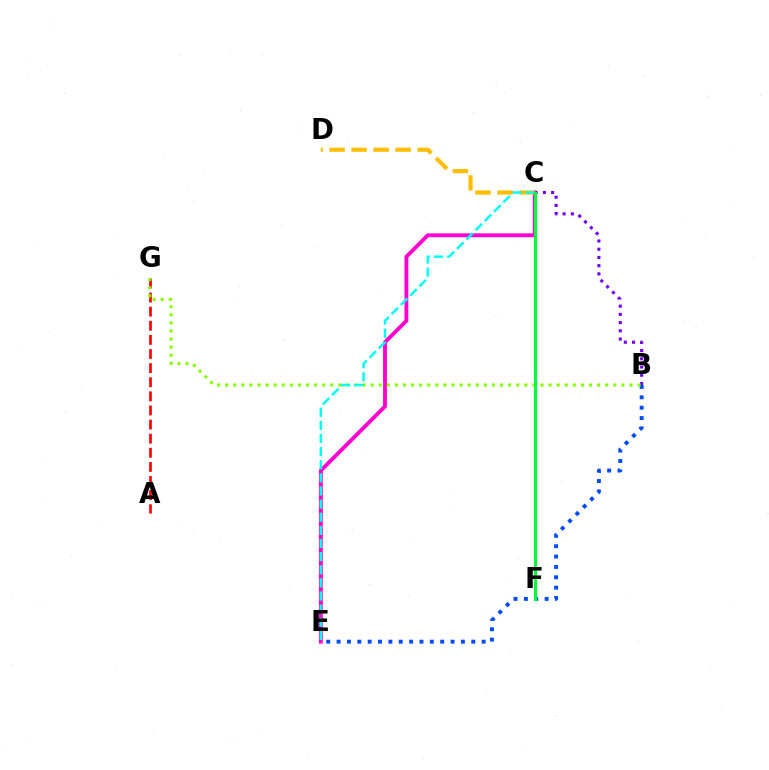{('A', 'G'): [{'color': '#ff0000', 'line_style': 'dashed', 'thickness': 1.92}], ('B', 'E'): [{'color': '#004bff', 'line_style': 'dotted', 'thickness': 2.82}], ('B', 'C'): [{'color': '#7200ff', 'line_style': 'dotted', 'thickness': 2.23}], ('C', 'E'): [{'color': '#ff00cf', 'line_style': 'solid', 'thickness': 2.77}, {'color': '#00fff6', 'line_style': 'dashed', 'thickness': 1.78}], ('B', 'G'): [{'color': '#84ff00', 'line_style': 'dotted', 'thickness': 2.2}], ('C', 'D'): [{'color': '#ffbd00', 'line_style': 'dashed', 'thickness': 2.99}], ('C', 'F'): [{'color': '#00ff39', 'line_style': 'solid', 'thickness': 2.26}]}